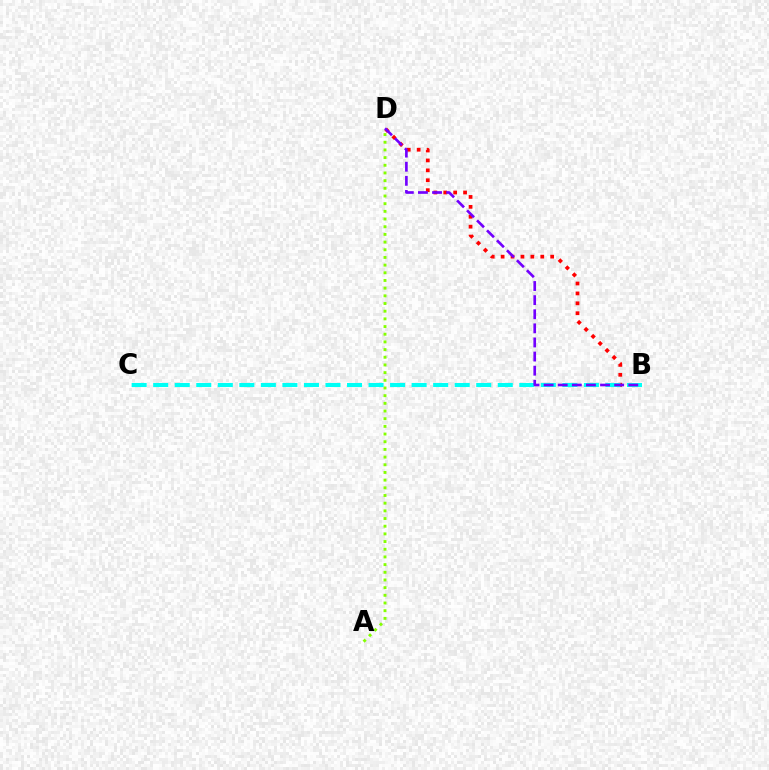{('B', 'D'): [{'color': '#ff0000', 'line_style': 'dotted', 'thickness': 2.69}, {'color': '#7200ff', 'line_style': 'dashed', 'thickness': 1.92}], ('A', 'D'): [{'color': '#84ff00', 'line_style': 'dotted', 'thickness': 2.09}], ('B', 'C'): [{'color': '#00fff6', 'line_style': 'dashed', 'thickness': 2.93}]}